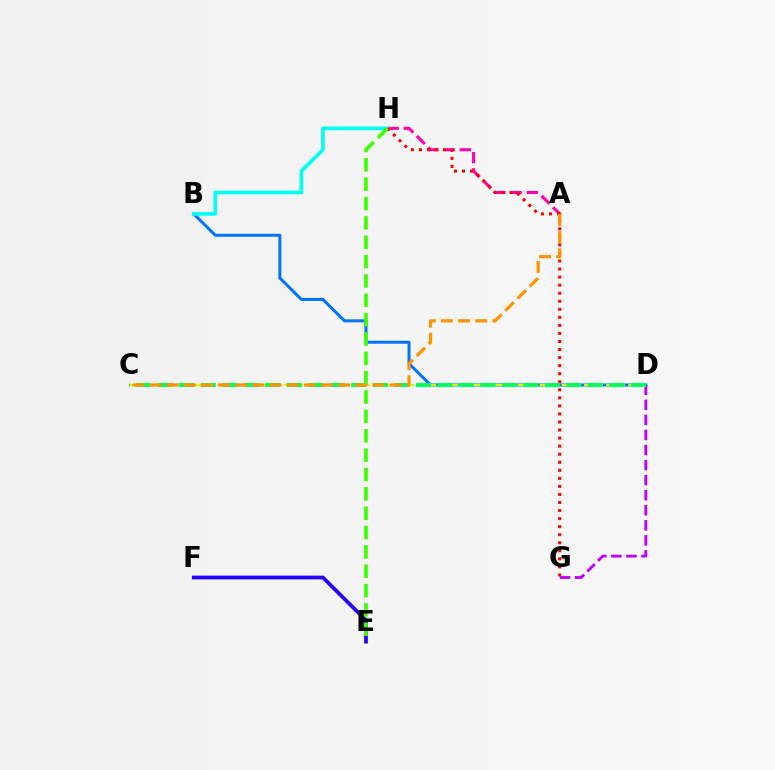{('B', 'D'): [{'color': '#0074ff', 'line_style': 'solid', 'thickness': 2.17}], ('A', 'H'): [{'color': '#ff00ac', 'line_style': 'dashed', 'thickness': 2.2}], ('E', 'F'): [{'color': '#2500ff', 'line_style': 'solid', 'thickness': 2.69}], ('B', 'H'): [{'color': '#00fff6', 'line_style': 'solid', 'thickness': 2.65}], ('G', 'H'): [{'color': '#ff0000', 'line_style': 'dotted', 'thickness': 2.19}], ('D', 'G'): [{'color': '#b900ff', 'line_style': 'dashed', 'thickness': 2.05}], ('C', 'D'): [{'color': '#d1ff00', 'line_style': 'dashed', 'thickness': 1.51}, {'color': '#00ff5c', 'line_style': 'dashed', 'thickness': 2.92}], ('E', 'H'): [{'color': '#3dff00', 'line_style': 'dashed', 'thickness': 2.63}], ('A', 'C'): [{'color': '#ff9400', 'line_style': 'dashed', 'thickness': 2.33}]}